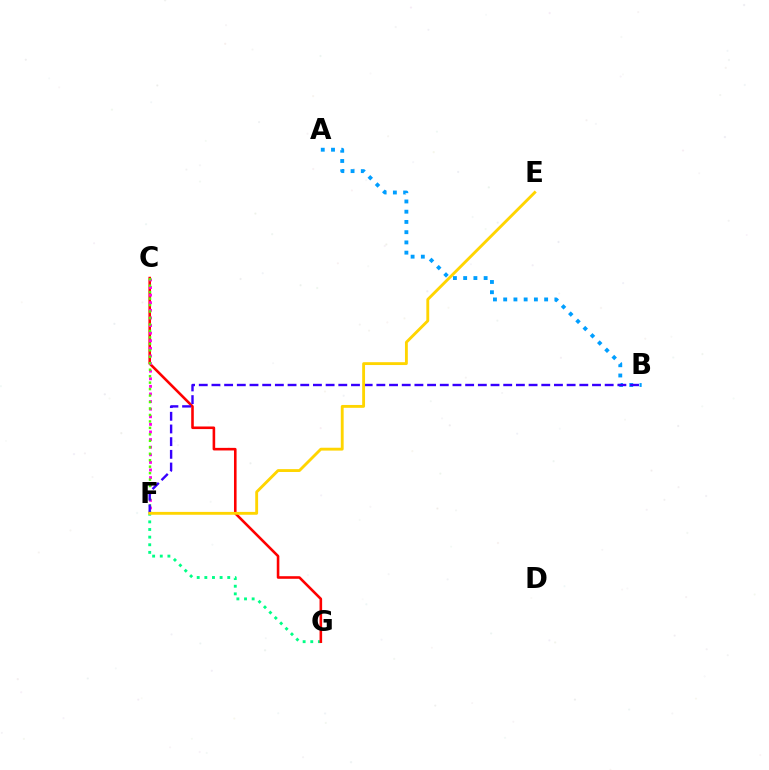{('F', 'G'): [{'color': '#00ff86', 'line_style': 'dotted', 'thickness': 2.07}], ('C', 'G'): [{'color': '#ff0000', 'line_style': 'solid', 'thickness': 1.86}], ('A', 'B'): [{'color': '#009eff', 'line_style': 'dotted', 'thickness': 2.78}], ('C', 'F'): [{'color': '#ff00ed', 'line_style': 'dotted', 'thickness': 2.07}, {'color': '#4fff00', 'line_style': 'dotted', 'thickness': 1.76}], ('B', 'F'): [{'color': '#3700ff', 'line_style': 'dashed', 'thickness': 1.72}], ('E', 'F'): [{'color': '#ffd500', 'line_style': 'solid', 'thickness': 2.06}]}